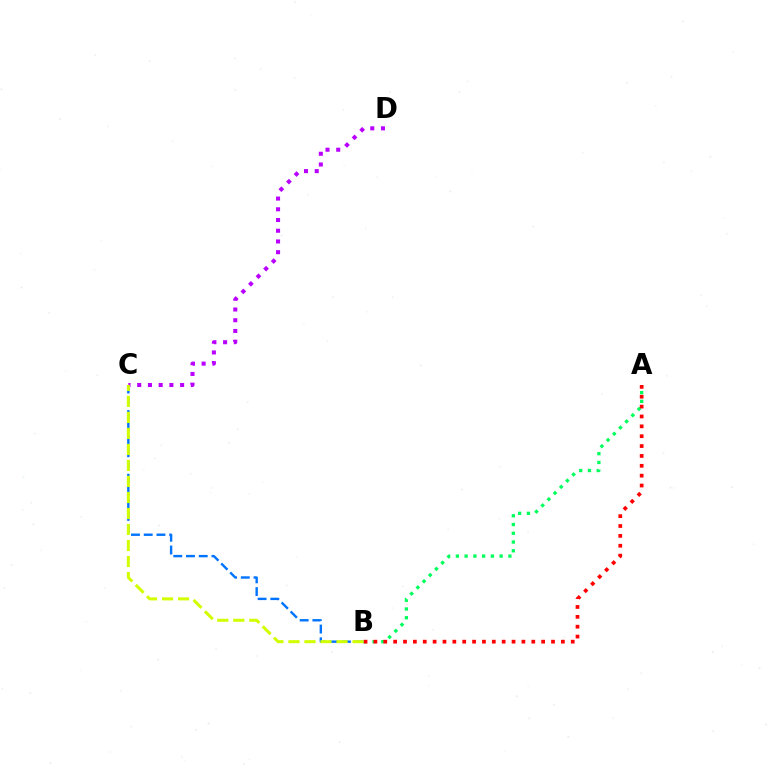{('A', 'B'): [{'color': '#00ff5c', 'line_style': 'dotted', 'thickness': 2.38}, {'color': '#ff0000', 'line_style': 'dotted', 'thickness': 2.68}], ('B', 'C'): [{'color': '#0074ff', 'line_style': 'dashed', 'thickness': 1.73}, {'color': '#d1ff00', 'line_style': 'dashed', 'thickness': 2.18}], ('C', 'D'): [{'color': '#b900ff', 'line_style': 'dotted', 'thickness': 2.91}]}